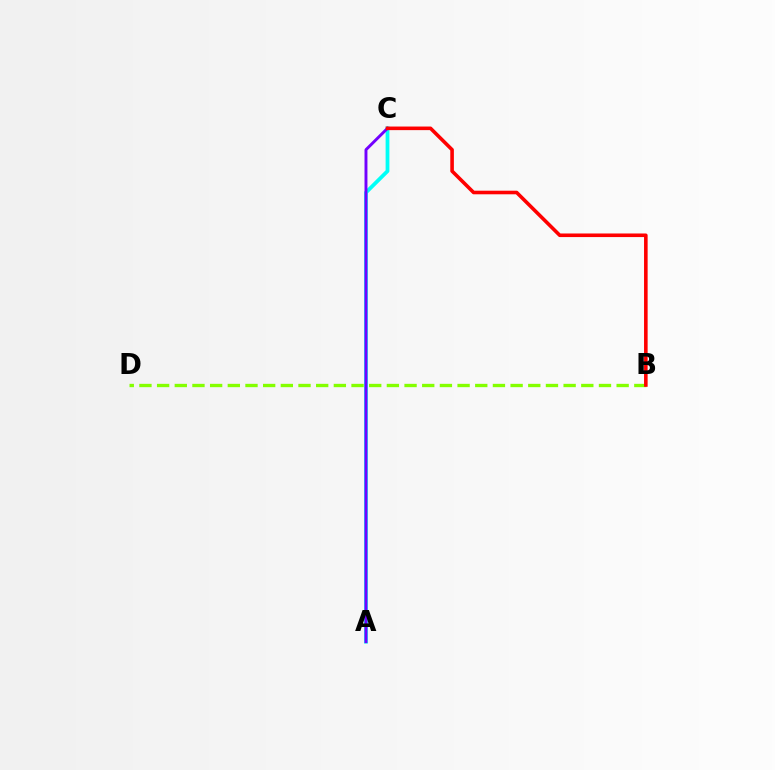{('A', 'C'): [{'color': '#00fff6', 'line_style': 'solid', 'thickness': 2.72}, {'color': '#7200ff', 'line_style': 'solid', 'thickness': 2.1}], ('B', 'D'): [{'color': '#84ff00', 'line_style': 'dashed', 'thickness': 2.4}], ('B', 'C'): [{'color': '#ff0000', 'line_style': 'solid', 'thickness': 2.59}]}